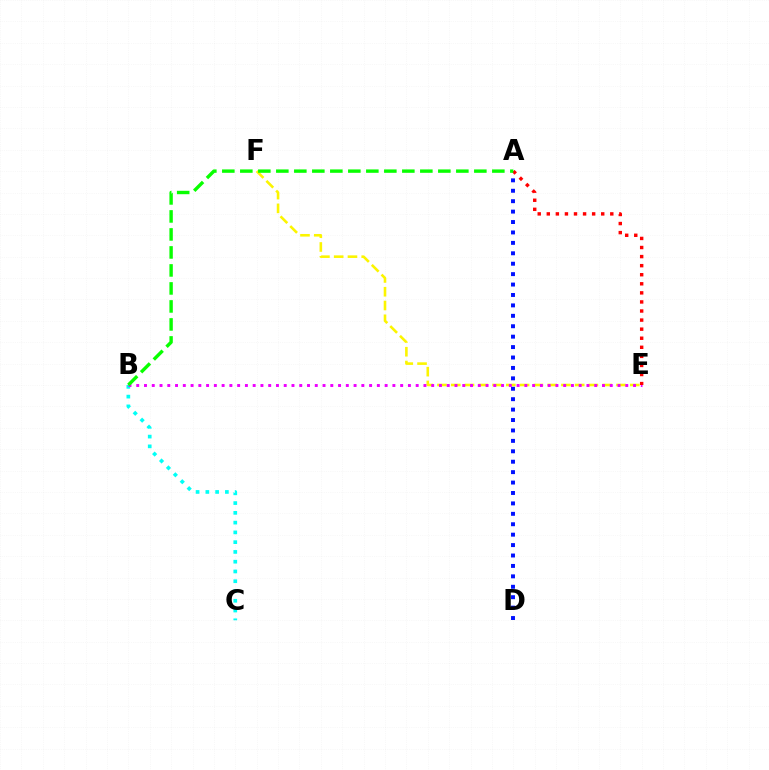{('E', 'F'): [{'color': '#fcf500', 'line_style': 'dashed', 'thickness': 1.87}], ('A', 'D'): [{'color': '#0010ff', 'line_style': 'dotted', 'thickness': 2.83}], ('B', 'C'): [{'color': '#00fff6', 'line_style': 'dotted', 'thickness': 2.65}], ('B', 'E'): [{'color': '#ee00ff', 'line_style': 'dotted', 'thickness': 2.11}], ('A', 'E'): [{'color': '#ff0000', 'line_style': 'dotted', 'thickness': 2.46}], ('A', 'B'): [{'color': '#08ff00', 'line_style': 'dashed', 'thickness': 2.45}]}